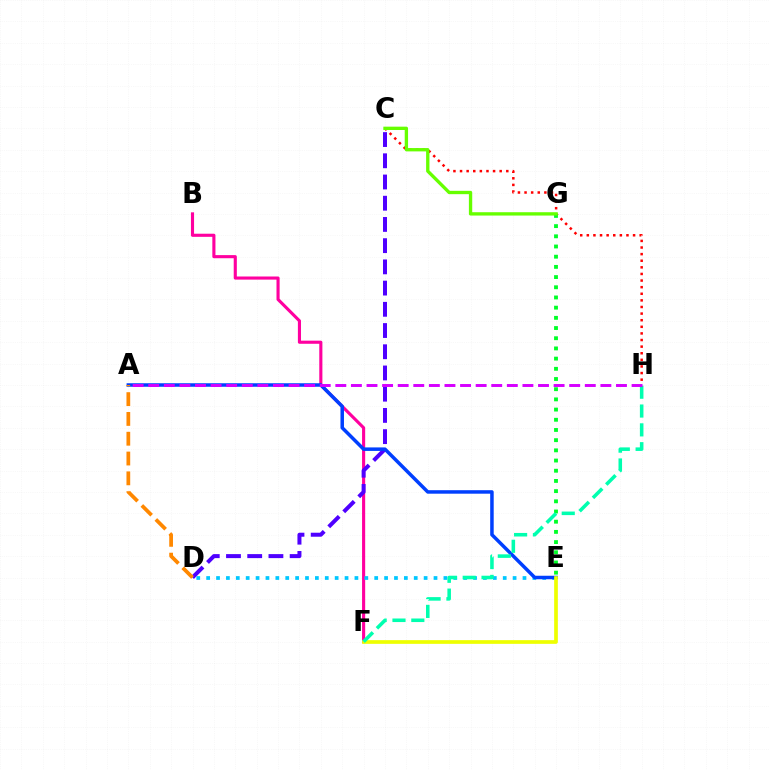{('B', 'F'): [{'color': '#ff00a0', 'line_style': 'solid', 'thickness': 2.24}], ('C', 'D'): [{'color': '#4f00ff', 'line_style': 'dashed', 'thickness': 2.88}], ('D', 'E'): [{'color': '#00c7ff', 'line_style': 'dotted', 'thickness': 2.69}], ('A', 'E'): [{'color': '#003fff', 'line_style': 'solid', 'thickness': 2.52}], ('C', 'H'): [{'color': '#ff0000', 'line_style': 'dotted', 'thickness': 1.8}], ('E', 'G'): [{'color': '#00ff27', 'line_style': 'dotted', 'thickness': 2.77}], ('E', 'F'): [{'color': '#eeff00', 'line_style': 'solid', 'thickness': 2.66}], ('C', 'G'): [{'color': '#66ff00', 'line_style': 'solid', 'thickness': 2.4}], ('A', 'D'): [{'color': '#ff8800', 'line_style': 'dashed', 'thickness': 2.69}], ('F', 'H'): [{'color': '#00ffaf', 'line_style': 'dashed', 'thickness': 2.56}], ('A', 'H'): [{'color': '#d600ff', 'line_style': 'dashed', 'thickness': 2.12}]}